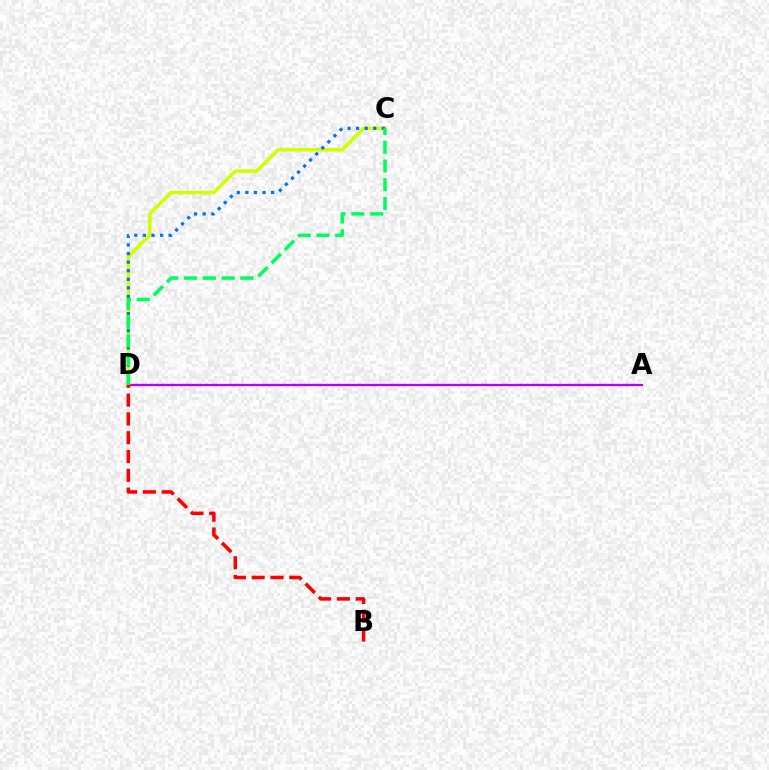{('C', 'D'): [{'color': '#d1ff00', 'line_style': 'solid', 'thickness': 2.56}, {'color': '#0074ff', 'line_style': 'dotted', 'thickness': 2.33}, {'color': '#00ff5c', 'line_style': 'dashed', 'thickness': 2.55}], ('A', 'D'): [{'color': '#b900ff', 'line_style': 'solid', 'thickness': 1.66}], ('B', 'D'): [{'color': '#ff0000', 'line_style': 'dashed', 'thickness': 2.56}]}